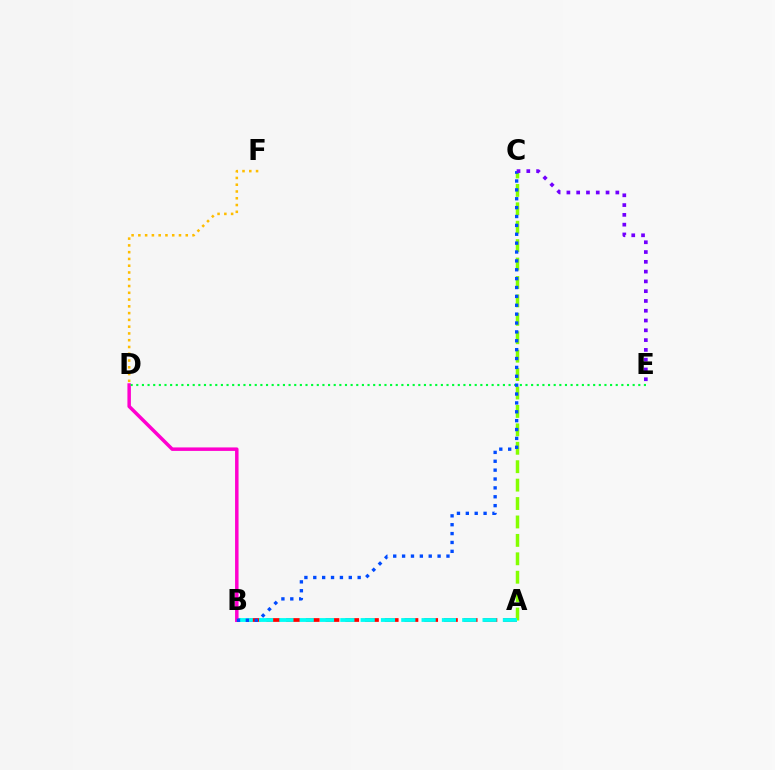{('A', 'B'): [{'color': '#ff0000', 'line_style': 'dashed', 'thickness': 2.68}, {'color': '#00fff6', 'line_style': 'dashed', 'thickness': 2.76}], ('D', 'F'): [{'color': '#ffbd00', 'line_style': 'dotted', 'thickness': 1.84}], ('B', 'D'): [{'color': '#ff00cf', 'line_style': 'solid', 'thickness': 2.51}], ('A', 'C'): [{'color': '#84ff00', 'line_style': 'dashed', 'thickness': 2.5}], ('D', 'E'): [{'color': '#00ff39', 'line_style': 'dotted', 'thickness': 1.53}], ('B', 'C'): [{'color': '#004bff', 'line_style': 'dotted', 'thickness': 2.41}], ('C', 'E'): [{'color': '#7200ff', 'line_style': 'dotted', 'thickness': 2.66}]}